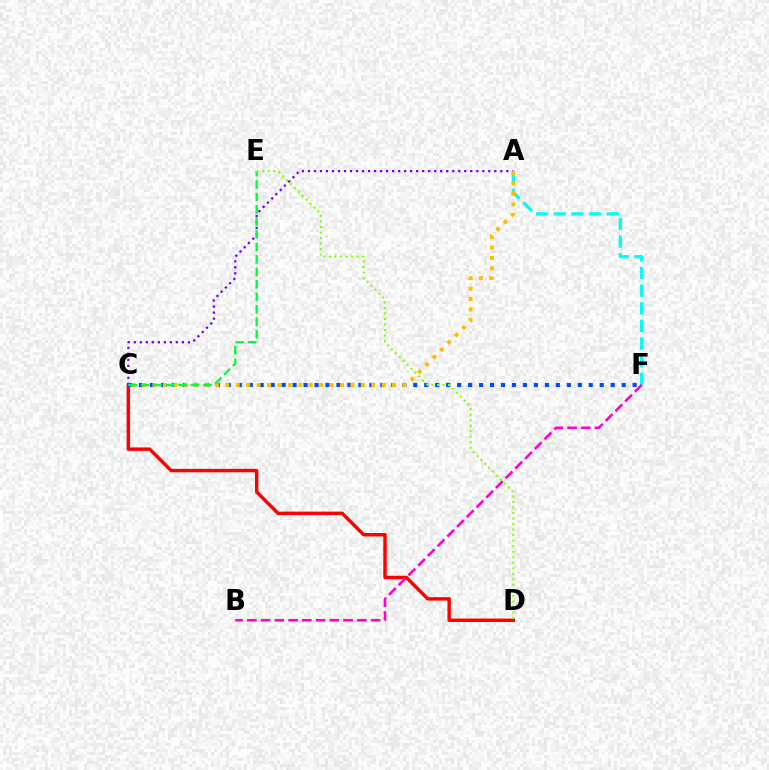{('A', 'C'): [{'color': '#7200ff', 'line_style': 'dotted', 'thickness': 1.63}, {'color': '#ffbd00', 'line_style': 'dotted', 'thickness': 2.83}], ('C', 'D'): [{'color': '#ff0000', 'line_style': 'solid', 'thickness': 2.48}], ('C', 'F'): [{'color': '#004bff', 'line_style': 'dotted', 'thickness': 2.98}], ('A', 'F'): [{'color': '#00fff6', 'line_style': 'dashed', 'thickness': 2.4}], ('C', 'E'): [{'color': '#00ff39', 'line_style': 'dashed', 'thickness': 1.69}], ('B', 'F'): [{'color': '#ff00cf', 'line_style': 'dashed', 'thickness': 1.87}], ('D', 'E'): [{'color': '#84ff00', 'line_style': 'dotted', 'thickness': 1.5}]}